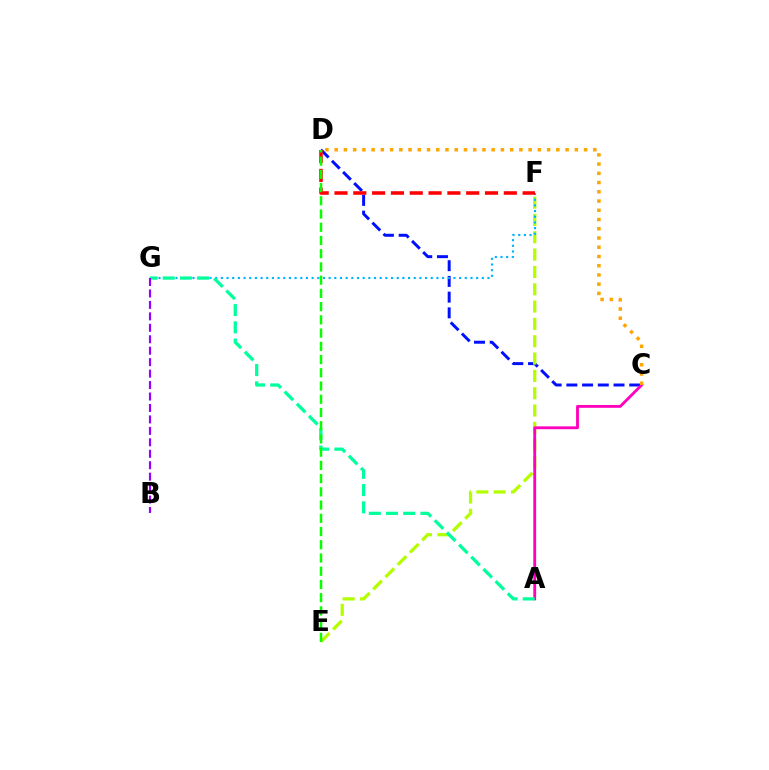{('C', 'D'): [{'color': '#0010ff', 'line_style': 'dashed', 'thickness': 2.14}, {'color': '#ffa500', 'line_style': 'dotted', 'thickness': 2.51}], ('E', 'F'): [{'color': '#b3ff00', 'line_style': 'dashed', 'thickness': 2.35}], ('F', 'G'): [{'color': '#00b5ff', 'line_style': 'dotted', 'thickness': 1.54}], ('A', 'C'): [{'color': '#ff00bd', 'line_style': 'solid', 'thickness': 2.04}], ('A', 'G'): [{'color': '#00ff9d', 'line_style': 'dashed', 'thickness': 2.34}], ('D', 'F'): [{'color': '#ff0000', 'line_style': 'dashed', 'thickness': 2.56}], ('B', 'G'): [{'color': '#9b00ff', 'line_style': 'dashed', 'thickness': 1.56}], ('D', 'E'): [{'color': '#08ff00', 'line_style': 'dashed', 'thickness': 1.8}]}